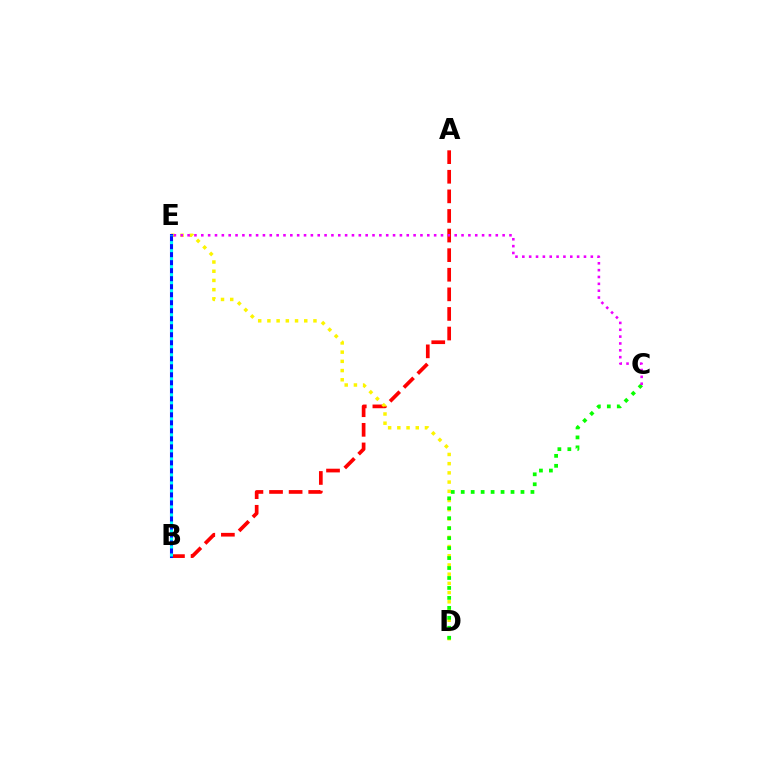{('A', 'B'): [{'color': '#ff0000', 'line_style': 'dashed', 'thickness': 2.66}], ('D', 'E'): [{'color': '#fcf500', 'line_style': 'dotted', 'thickness': 2.5}], ('C', 'D'): [{'color': '#08ff00', 'line_style': 'dotted', 'thickness': 2.71}], ('C', 'E'): [{'color': '#ee00ff', 'line_style': 'dotted', 'thickness': 1.86}], ('B', 'E'): [{'color': '#0010ff', 'line_style': 'solid', 'thickness': 2.21}, {'color': '#00fff6', 'line_style': 'dotted', 'thickness': 2.18}]}